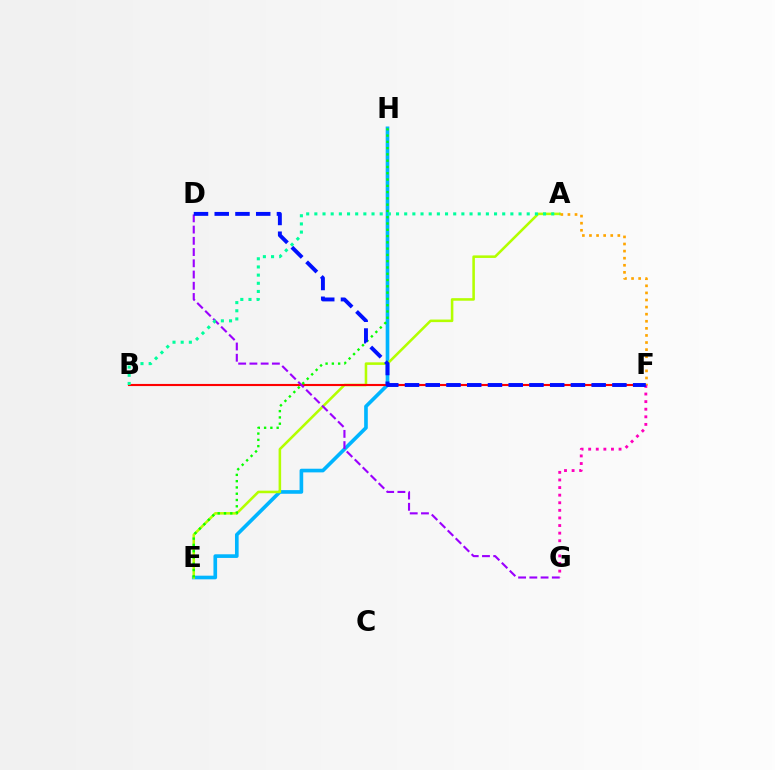{('E', 'H'): [{'color': '#00b5ff', 'line_style': 'solid', 'thickness': 2.63}, {'color': '#08ff00', 'line_style': 'dotted', 'thickness': 1.71}], ('A', 'E'): [{'color': '#b3ff00', 'line_style': 'solid', 'thickness': 1.84}], ('B', 'F'): [{'color': '#ff0000', 'line_style': 'solid', 'thickness': 1.52}], ('A', 'F'): [{'color': '#ffa500', 'line_style': 'dotted', 'thickness': 1.93}], ('D', 'G'): [{'color': '#9b00ff', 'line_style': 'dashed', 'thickness': 1.53}], ('A', 'B'): [{'color': '#00ff9d', 'line_style': 'dotted', 'thickness': 2.22}], ('F', 'G'): [{'color': '#ff00bd', 'line_style': 'dotted', 'thickness': 2.06}], ('D', 'F'): [{'color': '#0010ff', 'line_style': 'dashed', 'thickness': 2.82}]}